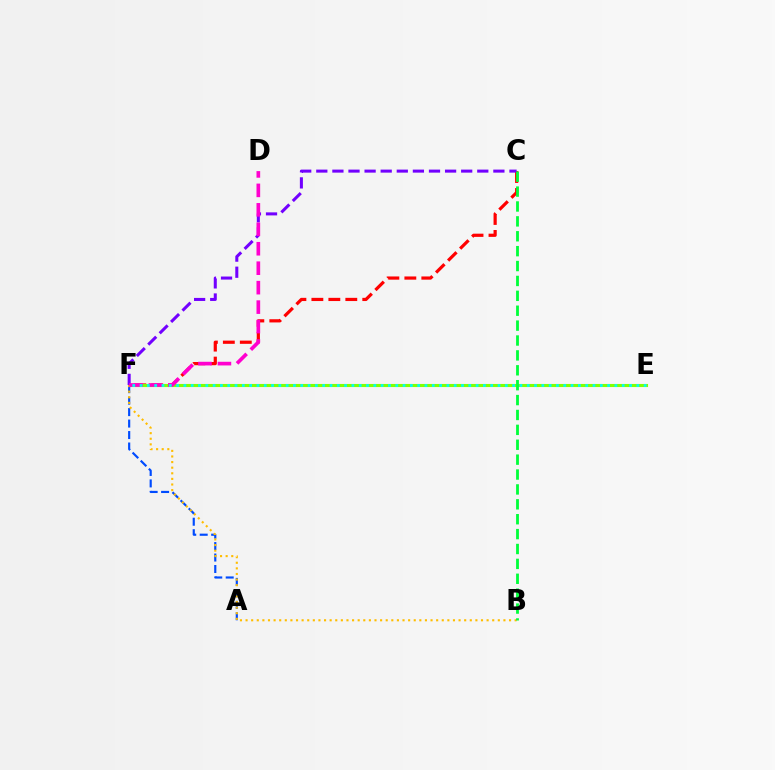{('C', 'F'): [{'color': '#ff0000', 'line_style': 'dashed', 'thickness': 2.3}, {'color': '#7200ff', 'line_style': 'dashed', 'thickness': 2.19}], ('E', 'F'): [{'color': '#84ff00', 'line_style': 'solid', 'thickness': 2.23}, {'color': '#00fff6', 'line_style': 'dotted', 'thickness': 1.98}], ('A', 'F'): [{'color': '#004bff', 'line_style': 'dashed', 'thickness': 1.56}], ('B', 'F'): [{'color': '#ffbd00', 'line_style': 'dotted', 'thickness': 1.52}], ('D', 'F'): [{'color': '#ff00cf', 'line_style': 'dashed', 'thickness': 2.64}], ('B', 'C'): [{'color': '#00ff39', 'line_style': 'dashed', 'thickness': 2.02}]}